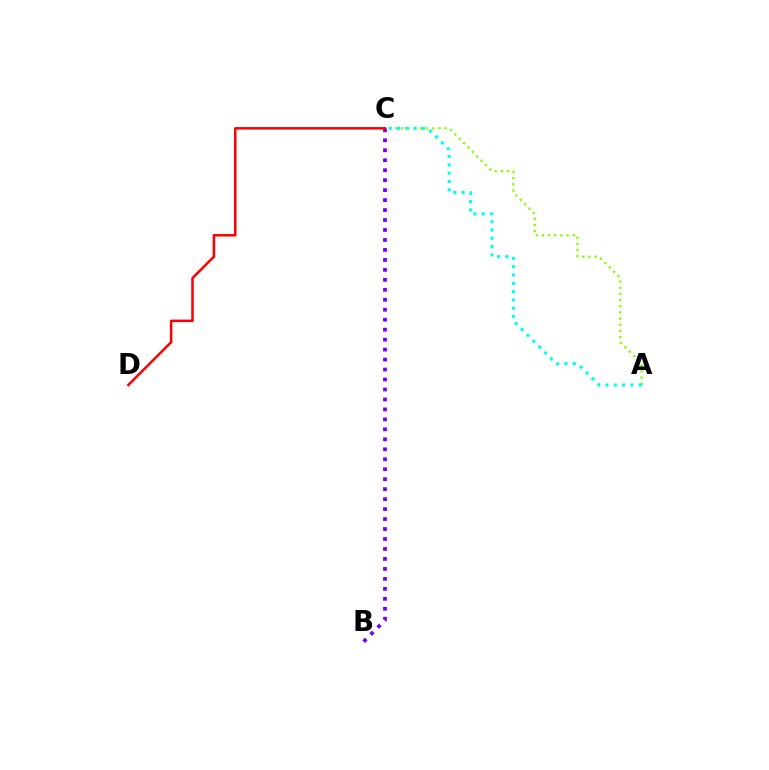{('B', 'C'): [{'color': '#7200ff', 'line_style': 'dotted', 'thickness': 2.71}], ('C', 'D'): [{'color': '#ff0000', 'line_style': 'solid', 'thickness': 1.81}], ('A', 'C'): [{'color': '#84ff00', 'line_style': 'dotted', 'thickness': 1.68}, {'color': '#00fff6', 'line_style': 'dotted', 'thickness': 2.25}]}